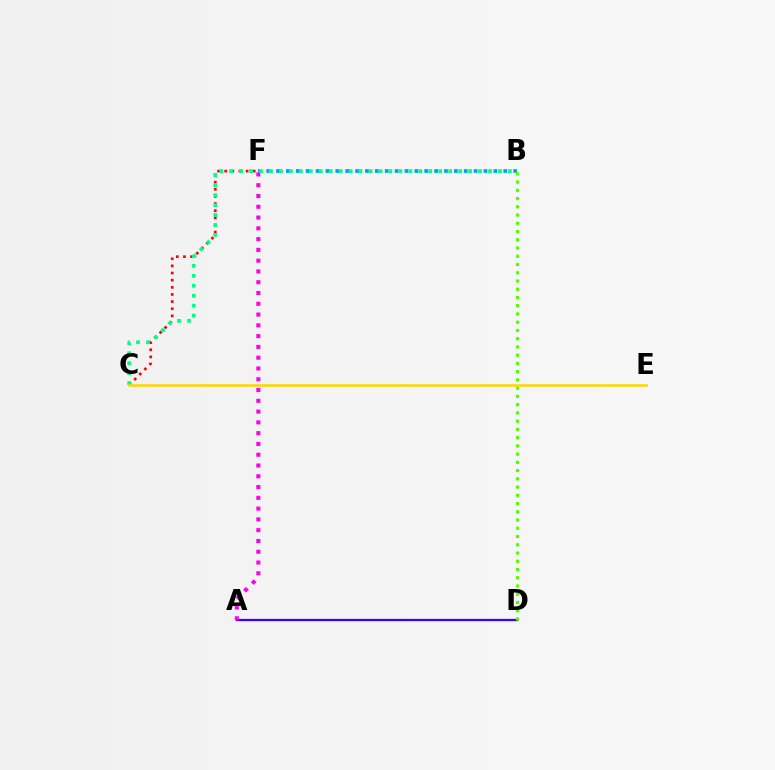{('C', 'F'): [{'color': '#ff0000', 'line_style': 'dotted', 'thickness': 1.94}], ('B', 'F'): [{'color': '#009eff', 'line_style': 'dotted', 'thickness': 2.68}], ('A', 'D'): [{'color': '#3700ff', 'line_style': 'solid', 'thickness': 1.63}], ('B', 'D'): [{'color': '#4fff00', 'line_style': 'dotted', 'thickness': 2.24}], ('A', 'F'): [{'color': '#ff00ed', 'line_style': 'dotted', 'thickness': 2.93}], ('B', 'C'): [{'color': '#00ff86', 'line_style': 'dotted', 'thickness': 2.71}], ('C', 'E'): [{'color': '#ffd500', 'line_style': 'solid', 'thickness': 1.82}]}